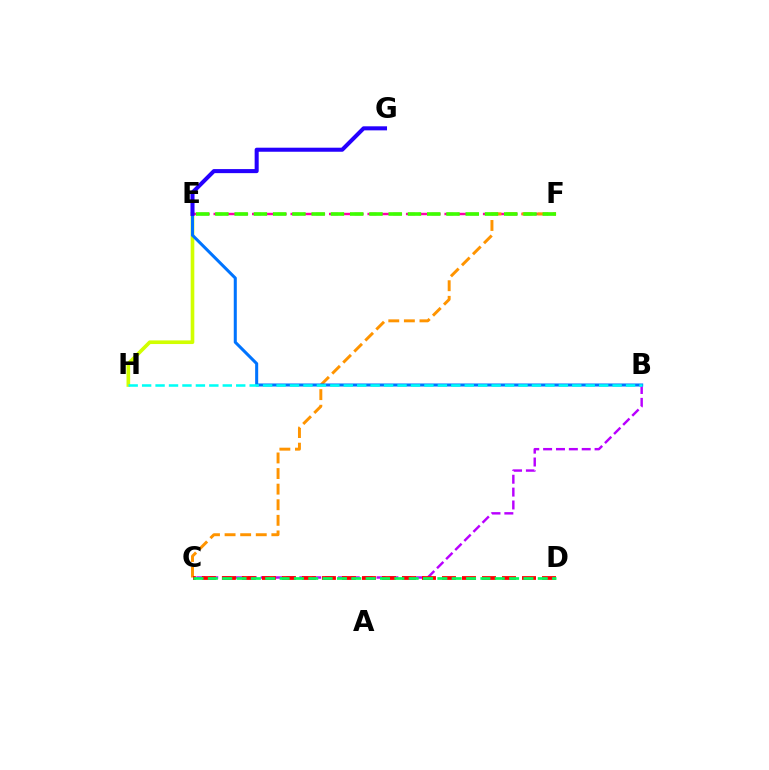{('E', 'H'): [{'color': '#d1ff00', 'line_style': 'solid', 'thickness': 2.62}], ('E', 'F'): [{'color': '#ff00ac', 'line_style': 'dashed', 'thickness': 1.74}, {'color': '#3dff00', 'line_style': 'dashed', 'thickness': 2.62}], ('B', 'C'): [{'color': '#b900ff', 'line_style': 'dashed', 'thickness': 1.75}], ('C', 'F'): [{'color': '#ff9400', 'line_style': 'dashed', 'thickness': 2.12}], ('C', 'D'): [{'color': '#ff0000', 'line_style': 'dashed', 'thickness': 2.72}, {'color': '#00ff5c', 'line_style': 'dashed', 'thickness': 1.95}], ('B', 'E'): [{'color': '#0074ff', 'line_style': 'solid', 'thickness': 2.19}], ('B', 'H'): [{'color': '#00fff6', 'line_style': 'dashed', 'thickness': 1.83}], ('E', 'G'): [{'color': '#2500ff', 'line_style': 'solid', 'thickness': 2.91}]}